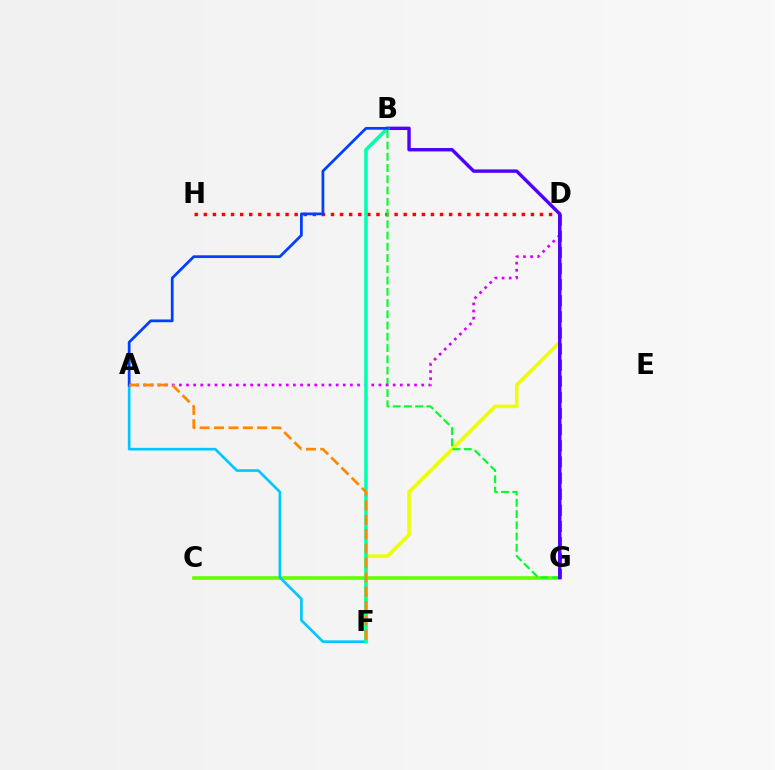{('D', 'F'): [{'color': '#eeff00', 'line_style': 'solid', 'thickness': 2.56}], ('D', 'H'): [{'color': '#ff0000', 'line_style': 'dotted', 'thickness': 2.47}], ('C', 'G'): [{'color': '#66ff00', 'line_style': 'solid', 'thickness': 2.63}], ('B', 'G'): [{'color': '#00ff27', 'line_style': 'dashed', 'thickness': 1.53}, {'color': '#4f00ff', 'line_style': 'solid', 'thickness': 2.45}], ('A', 'D'): [{'color': '#d600ff', 'line_style': 'dotted', 'thickness': 1.94}], ('D', 'G'): [{'color': '#ff00a0', 'line_style': 'dashed', 'thickness': 2.19}], ('A', 'F'): [{'color': '#00c7ff', 'line_style': 'solid', 'thickness': 1.91}, {'color': '#ff8800', 'line_style': 'dashed', 'thickness': 1.95}], ('B', 'F'): [{'color': '#00ffaf', 'line_style': 'solid', 'thickness': 2.55}], ('A', 'B'): [{'color': '#003fff', 'line_style': 'solid', 'thickness': 1.98}]}